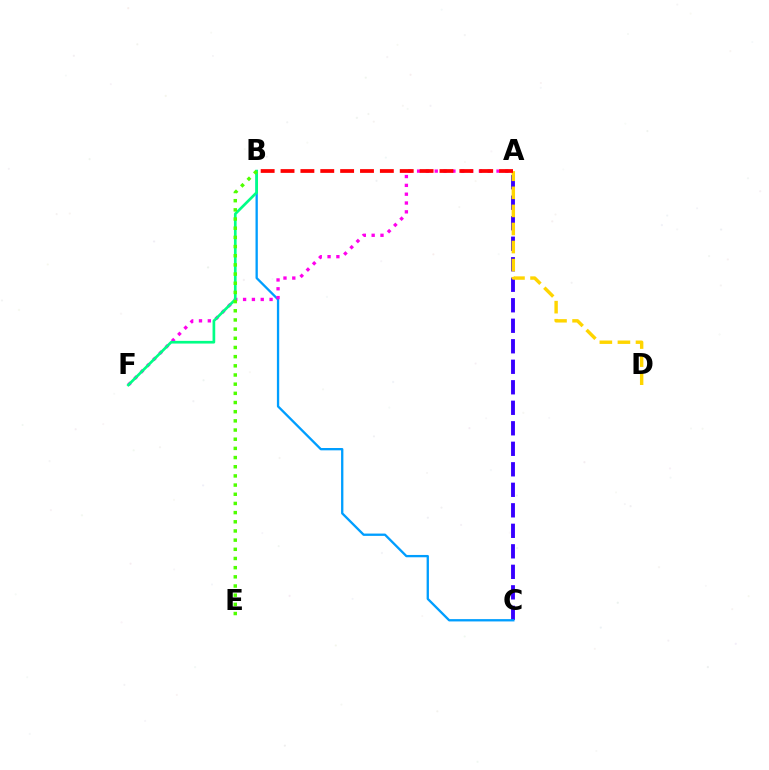{('A', 'C'): [{'color': '#3700ff', 'line_style': 'dashed', 'thickness': 2.79}], ('B', 'C'): [{'color': '#009eff', 'line_style': 'solid', 'thickness': 1.67}], ('A', 'D'): [{'color': '#ffd500', 'line_style': 'dashed', 'thickness': 2.45}], ('A', 'F'): [{'color': '#ff00ed', 'line_style': 'dotted', 'thickness': 2.4}], ('B', 'F'): [{'color': '#00ff86', 'line_style': 'solid', 'thickness': 1.93}], ('B', 'E'): [{'color': '#4fff00', 'line_style': 'dotted', 'thickness': 2.49}], ('A', 'B'): [{'color': '#ff0000', 'line_style': 'dashed', 'thickness': 2.7}]}